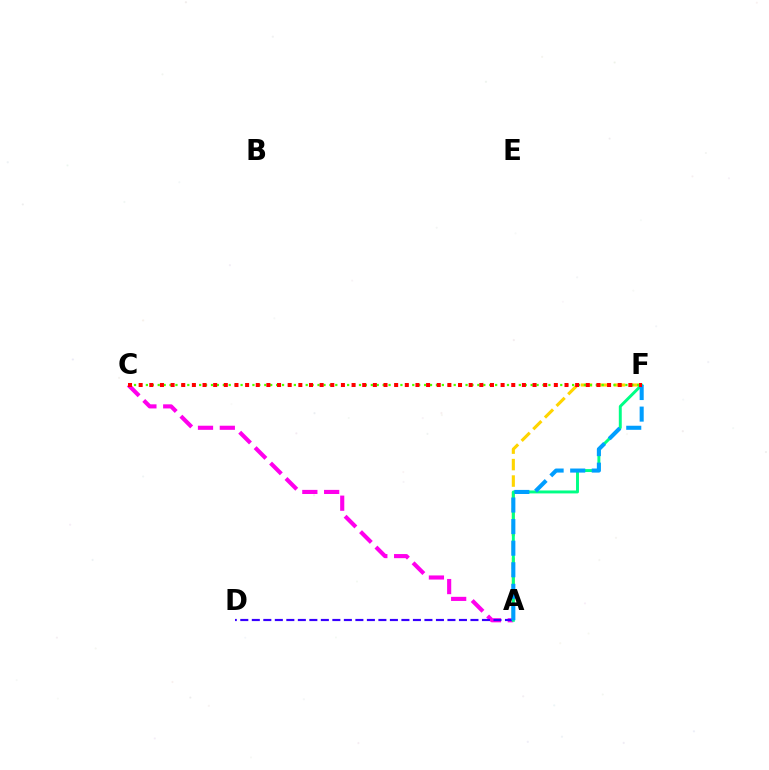{('A', 'F'): [{'color': '#ffd500', 'line_style': 'dashed', 'thickness': 2.24}, {'color': '#00ff86', 'line_style': 'solid', 'thickness': 2.12}, {'color': '#009eff', 'line_style': 'dashed', 'thickness': 2.93}], ('C', 'F'): [{'color': '#4fff00', 'line_style': 'dotted', 'thickness': 1.61}, {'color': '#ff0000', 'line_style': 'dotted', 'thickness': 2.89}], ('A', 'C'): [{'color': '#ff00ed', 'line_style': 'dashed', 'thickness': 2.96}], ('A', 'D'): [{'color': '#3700ff', 'line_style': 'dashed', 'thickness': 1.56}]}